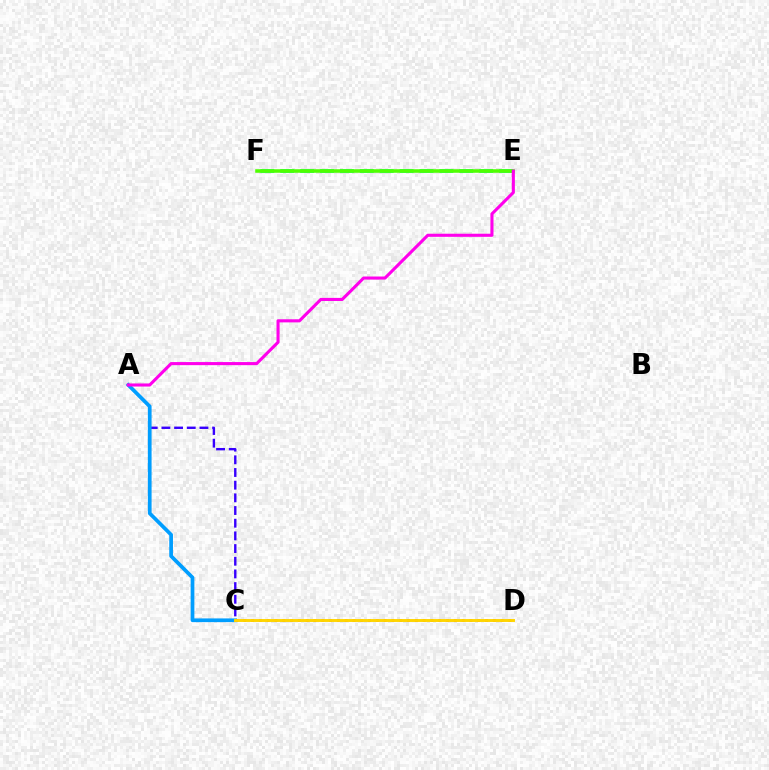{('E', 'F'): [{'color': '#00ff86', 'line_style': 'dashed', 'thickness': 2.7}, {'color': '#4fff00', 'line_style': 'solid', 'thickness': 2.55}], ('A', 'C'): [{'color': '#3700ff', 'line_style': 'dashed', 'thickness': 1.72}, {'color': '#009eff', 'line_style': 'solid', 'thickness': 2.68}], ('C', 'D'): [{'color': '#ff0000', 'line_style': 'dotted', 'thickness': 2.12}, {'color': '#ffd500', 'line_style': 'solid', 'thickness': 2.1}], ('A', 'E'): [{'color': '#ff00ed', 'line_style': 'solid', 'thickness': 2.23}]}